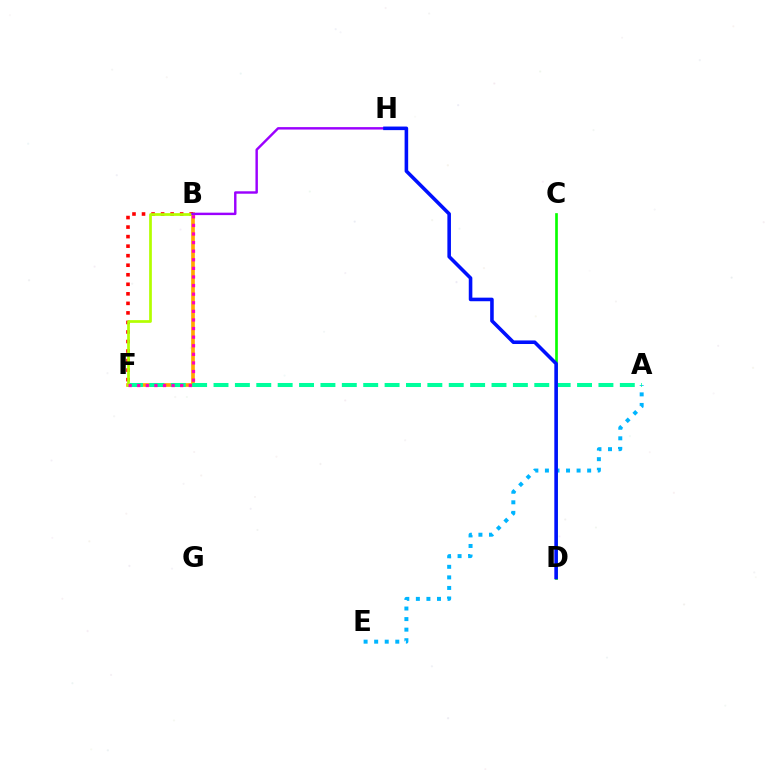{('A', 'E'): [{'color': '#00b5ff', 'line_style': 'dotted', 'thickness': 2.87}], ('B', 'F'): [{'color': '#ffa500', 'line_style': 'solid', 'thickness': 2.63}, {'color': '#ff0000', 'line_style': 'dotted', 'thickness': 2.59}, {'color': '#b3ff00', 'line_style': 'solid', 'thickness': 1.96}, {'color': '#ff00bd', 'line_style': 'dotted', 'thickness': 2.34}], ('A', 'F'): [{'color': '#00ff9d', 'line_style': 'dashed', 'thickness': 2.91}], ('B', 'H'): [{'color': '#9b00ff', 'line_style': 'solid', 'thickness': 1.75}], ('C', 'D'): [{'color': '#08ff00', 'line_style': 'solid', 'thickness': 1.92}], ('D', 'H'): [{'color': '#0010ff', 'line_style': 'solid', 'thickness': 2.57}]}